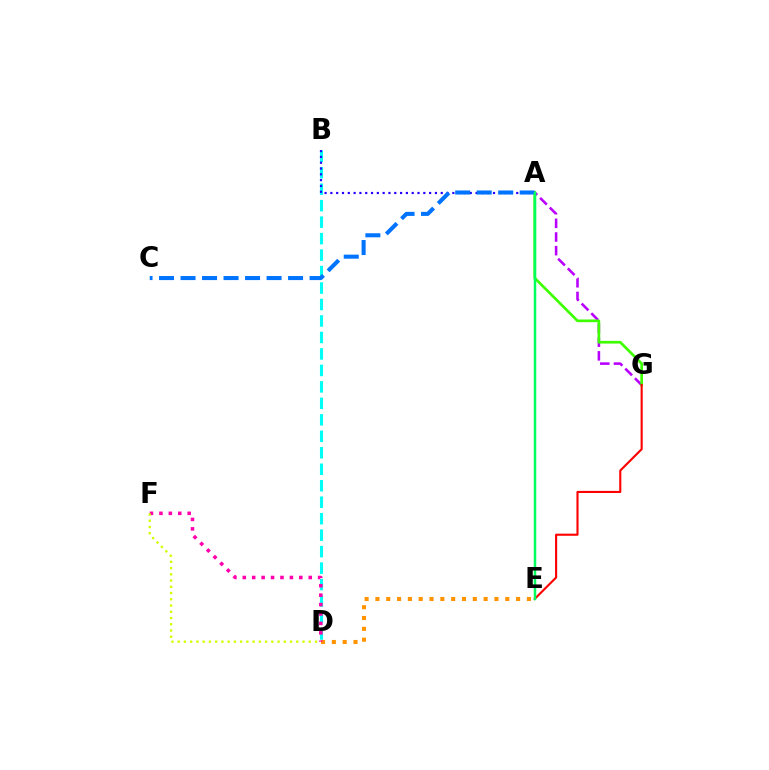{('B', 'D'): [{'color': '#00fff6', 'line_style': 'dashed', 'thickness': 2.24}], ('A', 'G'): [{'color': '#b900ff', 'line_style': 'dashed', 'thickness': 1.86}, {'color': '#3dff00', 'line_style': 'solid', 'thickness': 1.94}], ('A', 'B'): [{'color': '#2500ff', 'line_style': 'dotted', 'thickness': 1.58}], ('D', 'E'): [{'color': '#ff9400', 'line_style': 'dotted', 'thickness': 2.94}], ('D', 'F'): [{'color': '#ff00ac', 'line_style': 'dotted', 'thickness': 2.56}, {'color': '#d1ff00', 'line_style': 'dotted', 'thickness': 1.7}], ('E', 'G'): [{'color': '#ff0000', 'line_style': 'solid', 'thickness': 1.52}], ('A', 'C'): [{'color': '#0074ff', 'line_style': 'dashed', 'thickness': 2.92}], ('A', 'E'): [{'color': '#00ff5c', 'line_style': 'solid', 'thickness': 1.79}]}